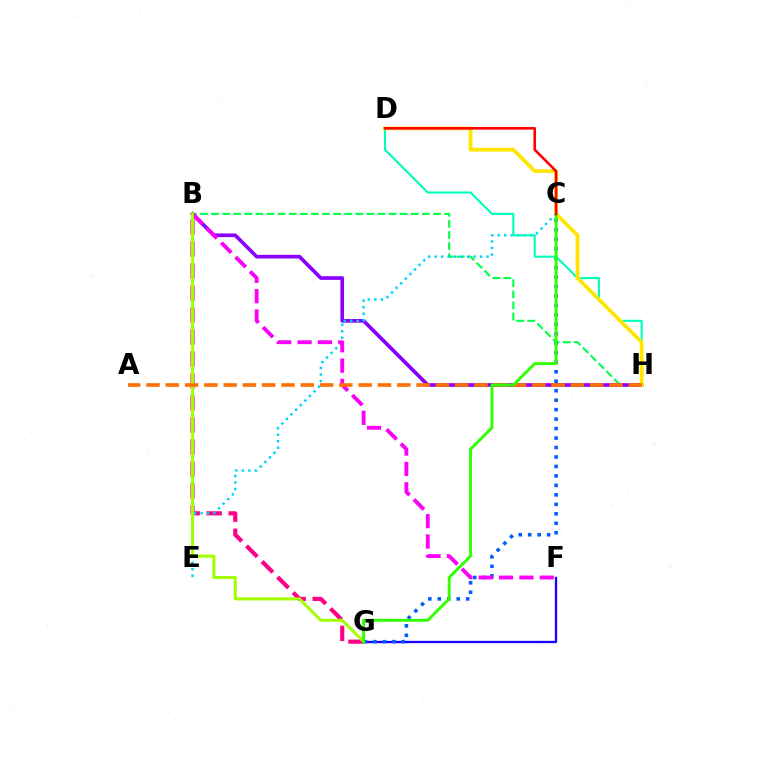{('F', 'G'): [{'color': '#1900ff', 'line_style': 'solid', 'thickness': 1.66}], ('B', 'H'): [{'color': '#00ff45', 'line_style': 'dashed', 'thickness': 1.51}, {'color': '#8a00ff', 'line_style': 'solid', 'thickness': 2.64}], ('B', 'G'): [{'color': '#ff0088', 'line_style': 'dashed', 'thickness': 2.99}, {'color': '#a2ff00', 'line_style': 'solid', 'thickness': 2.18}], ('C', 'G'): [{'color': '#005dff', 'line_style': 'dotted', 'thickness': 2.57}, {'color': '#31ff00', 'line_style': 'solid', 'thickness': 2.09}], ('C', 'E'): [{'color': '#00d3ff', 'line_style': 'dotted', 'thickness': 1.77}], ('B', 'F'): [{'color': '#fa00f9', 'line_style': 'dashed', 'thickness': 2.76}], ('D', 'H'): [{'color': '#00ffbb', 'line_style': 'solid', 'thickness': 1.52}, {'color': '#ffe600', 'line_style': 'solid', 'thickness': 2.69}], ('A', 'H'): [{'color': '#ff7000', 'line_style': 'dashed', 'thickness': 2.62}], ('C', 'D'): [{'color': '#ff0000', 'line_style': 'solid', 'thickness': 1.88}]}